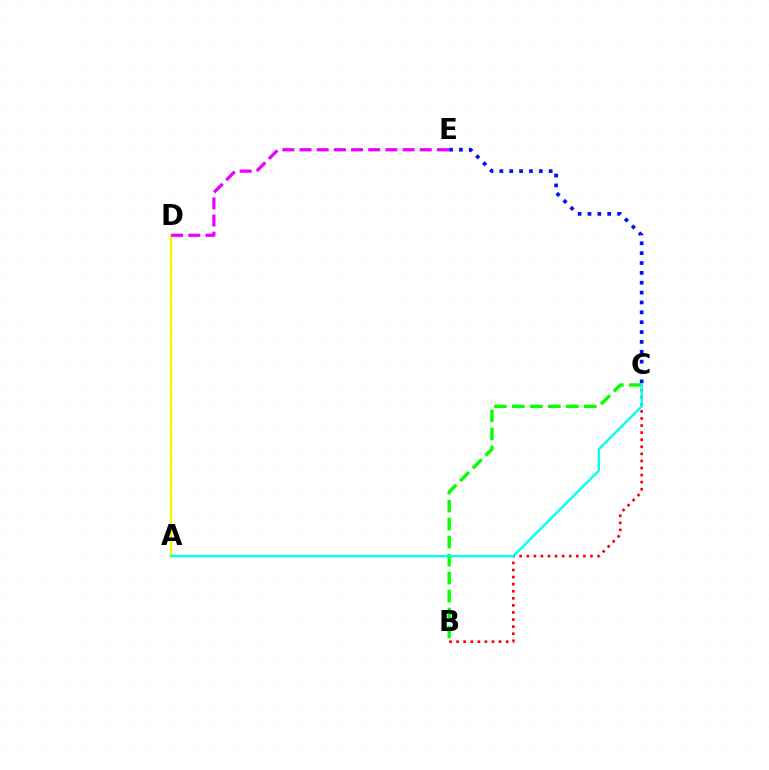{('B', 'C'): [{'color': '#ff0000', 'line_style': 'dotted', 'thickness': 1.92}, {'color': '#08ff00', 'line_style': 'dashed', 'thickness': 2.44}], ('A', 'D'): [{'color': '#fcf500', 'line_style': 'solid', 'thickness': 1.74}], ('C', 'E'): [{'color': '#0010ff', 'line_style': 'dotted', 'thickness': 2.68}], ('A', 'C'): [{'color': '#00fff6', 'line_style': 'solid', 'thickness': 1.7}], ('D', 'E'): [{'color': '#ee00ff', 'line_style': 'dashed', 'thickness': 2.33}]}